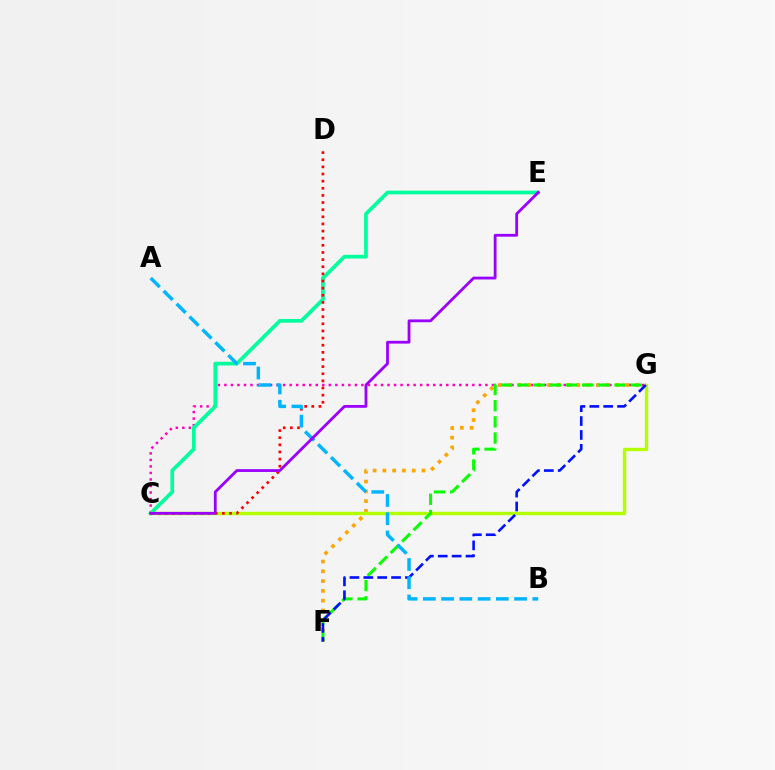{('C', 'G'): [{'color': '#ff00bd', 'line_style': 'dotted', 'thickness': 1.77}, {'color': '#b3ff00', 'line_style': 'solid', 'thickness': 2.45}], ('C', 'E'): [{'color': '#00ff9d', 'line_style': 'solid', 'thickness': 2.67}, {'color': '#9b00ff', 'line_style': 'solid', 'thickness': 2.02}], ('F', 'G'): [{'color': '#ffa500', 'line_style': 'dotted', 'thickness': 2.66}, {'color': '#08ff00', 'line_style': 'dashed', 'thickness': 2.2}, {'color': '#0010ff', 'line_style': 'dashed', 'thickness': 1.88}], ('C', 'D'): [{'color': '#ff0000', 'line_style': 'dotted', 'thickness': 1.94}], ('A', 'B'): [{'color': '#00b5ff', 'line_style': 'dashed', 'thickness': 2.48}]}